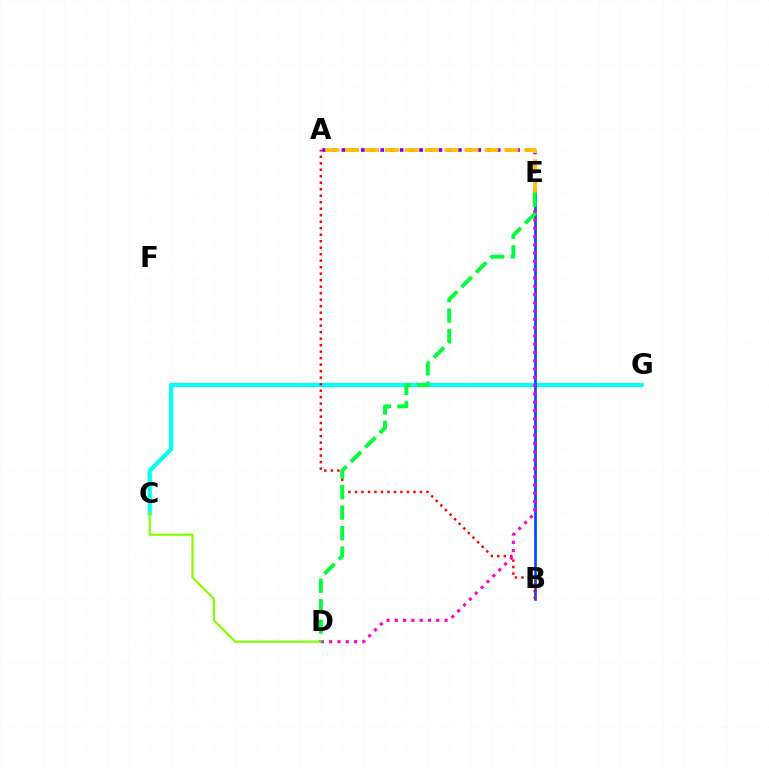{('C', 'G'): [{'color': '#00fff6', 'line_style': 'solid', 'thickness': 3.0}], ('B', 'E'): [{'color': '#004bff', 'line_style': 'solid', 'thickness': 1.93}], ('A', 'E'): [{'color': '#7200ff', 'line_style': 'dotted', 'thickness': 2.63}, {'color': '#ffbd00', 'line_style': 'dashed', 'thickness': 2.7}], ('A', 'B'): [{'color': '#ff0000', 'line_style': 'dotted', 'thickness': 1.77}], ('C', 'D'): [{'color': '#84ff00', 'line_style': 'solid', 'thickness': 1.59}], ('D', 'E'): [{'color': '#ff00cf', 'line_style': 'dotted', 'thickness': 2.25}, {'color': '#00ff39', 'line_style': 'dashed', 'thickness': 2.78}]}